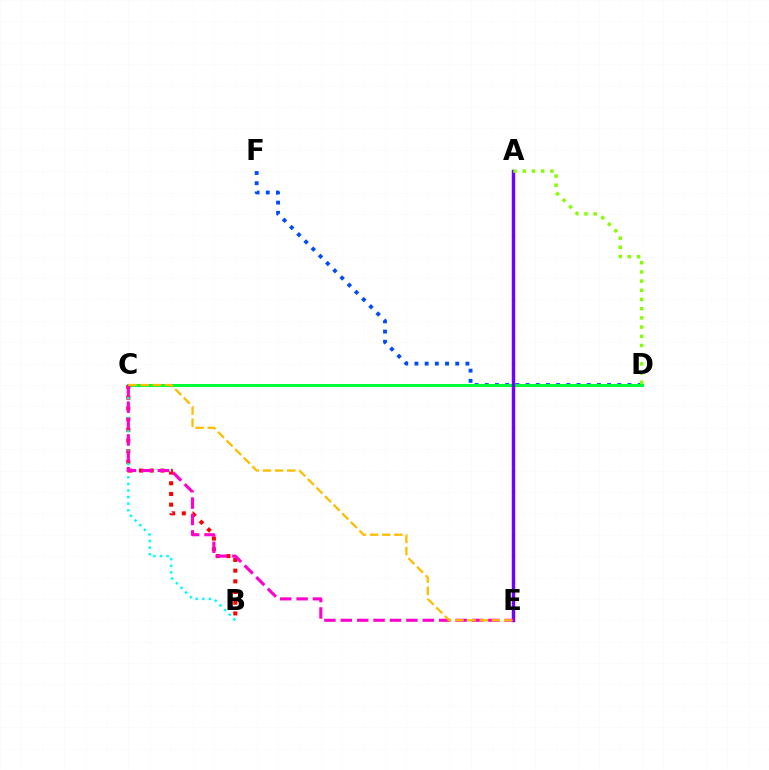{('D', 'F'): [{'color': '#004bff', 'line_style': 'dotted', 'thickness': 2.77}], ('C', 'D'): [{'color': '#00ff39', 'line_style': 'solid', 'thickness': 2.16}], ('B', 'C'): [{'color': '#ff0000', 'line_style': 'dotted', 'thickness': 2.91}, {'color': '#00fff6', 'line_style': 'dotted', 'thickness': 1.79}], ('A', 'E'): [{'color': '#7200ff', 'line_style': 'solid', 'thickness': 2.47}], ('C', 'E'): [{'color': '#ff00cf', 'line_style': 'dashed', 'thickness': 2.23}, {'color': '#ffbd00', 'line_style': 'dashed', 'thickness': 1.65}], ('A', 'D'): [{'color': '#84ff00', 'line_style': 'dotted', 'thickness': 2.5}]}